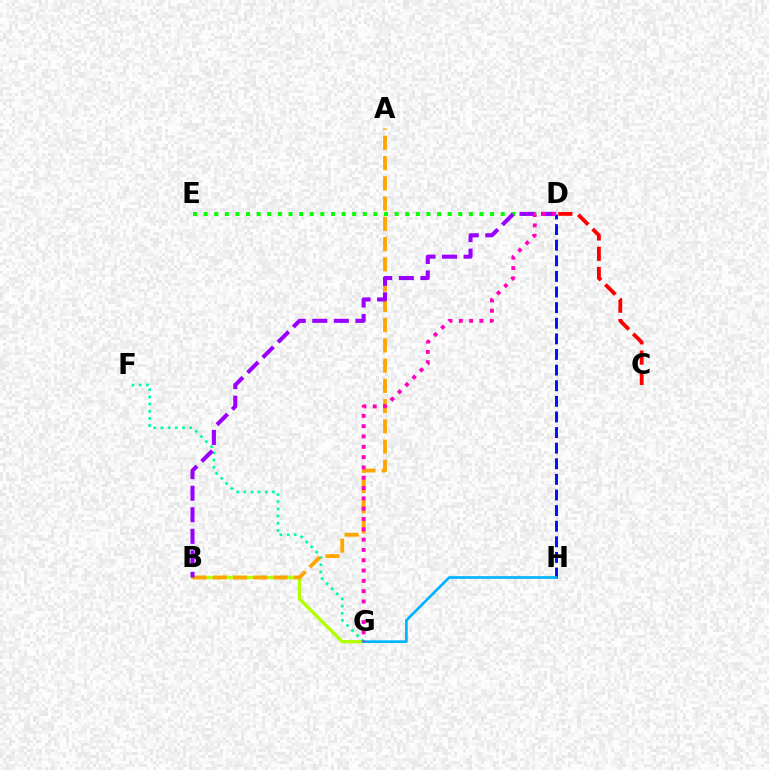{('D', 'E'): [{'color': '#08ff00', 'line_style': 'dotted', 'thickness': 2.88}], ('D', 'H'): [{'color': '#0010ff', 'line_style': 'dashed', 'thickness': 2.12}], ('C', 'D'): [{'color': '#ff0000', 'line_style': 'dashed', 'thickness': 2.75}], ('B', 'G'): [{'color': '#b3ff00', 'line_style': 'solid', 'thickness': 2.44}], ('F', 'G'): [{'color': '#00ff9d', 'line_style': 'dotted', 'thickness': 1.95}], ('G', 'H'): [{'color': '#00b5ff', 'line_style': 'solid', 'thickness': 1.95}], ('A', 'B'): [{'color': '#ffa500', 'line_style': 'dashed', 'thickness': 2.75}], ('B', 'D'): [{'color': '#9b00ff', 'line_style': 'dashed', 'thickness': 2.93}], ('D', 'G'): [{'color': '#ff00bd', 'line_style': 'dotted', 'thickness': 2.8}]}